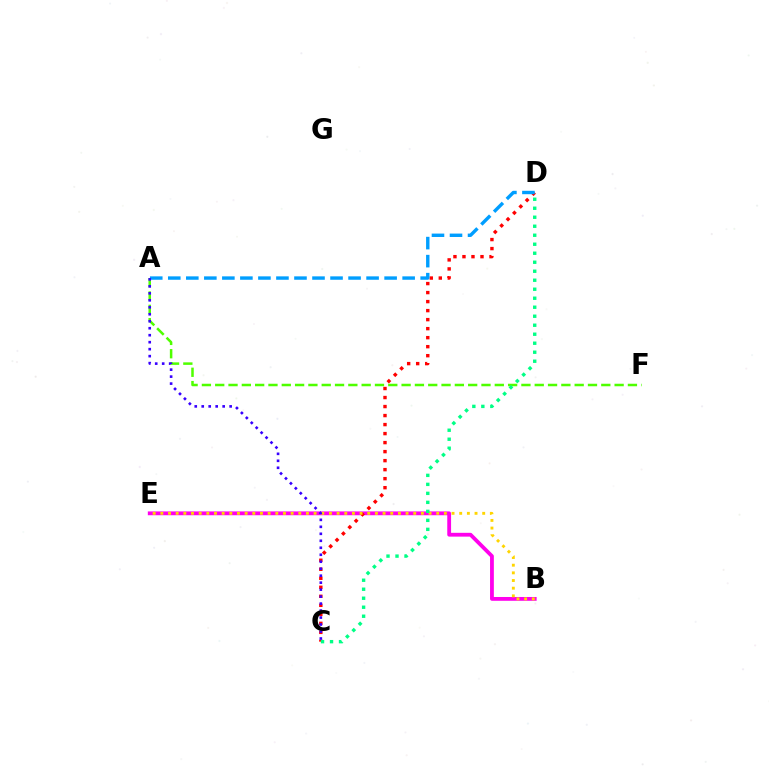{('B', 'E'): [{'color': '#ff00ed', 'line_style': 'solid', 'thickness': 2.74}, {'color': '#ffd500', 'line_style': 'dotted', 'thickness': 2.08}], ('A', 'F'): [{'color': '#4fff00', 'line_style': 'dashed', 'thickness': 1.81}], ('C', 'D'): [{'color': '#ff0000', 'line_style': 'dotted', 'thickness': 2.45}, {'color': '#00ff86', 'line_style': 'dotted', 'thickness': 2.44}], ('A', 'D'): [{'color': '#009eff', 'line_style': 'dashed', 'thickness': 2.45}], ('A', 'C'): [{'color': '#3700ff', 'line_style': 'dotted', 'thickness': 1.9}]}